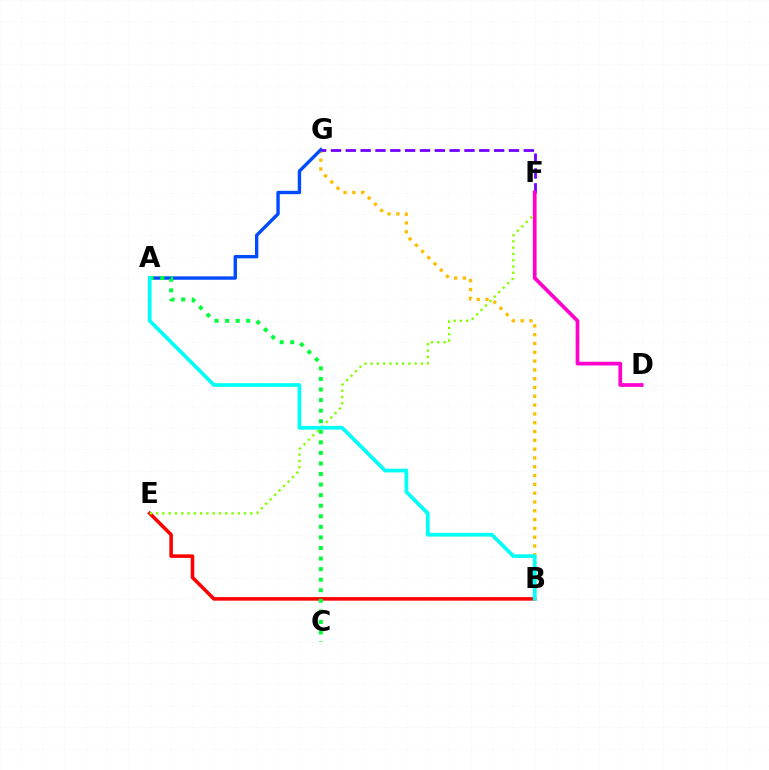{('B', 'E'): [{'color': '#ff0000', 'line_style': 'solid', 'thickness': 2.56}], ('B', 'G'): [{'color': '#ffbd00', 'line_style': 'dotted', 'thickness': 2.39}], ('A', 'G'): [{'color': '#004bff', 'line_style': 'solid', 'thickness': 2.43}], ('F', 'G'): [{'color': '#7200ff', 'line_style': 'dashed', 'thickness': 2.02}], ('A', 'C'): [{'color': '#00ff39', 'line_style': 'dotted', 'thickness': 2.87}], ('E', 'F'): [{'color': '#84ff00', 'line_style': 'dotted', 'thickness': 1.71}], ('D', 'F'): [{'color': '#ff00cf', 'line_style': 'solid', 'thickness': 2.68}], ('A', 'B'): [{'color': '#00fff6', 'line_style': 'solid', 'thickness': 2.69}]}